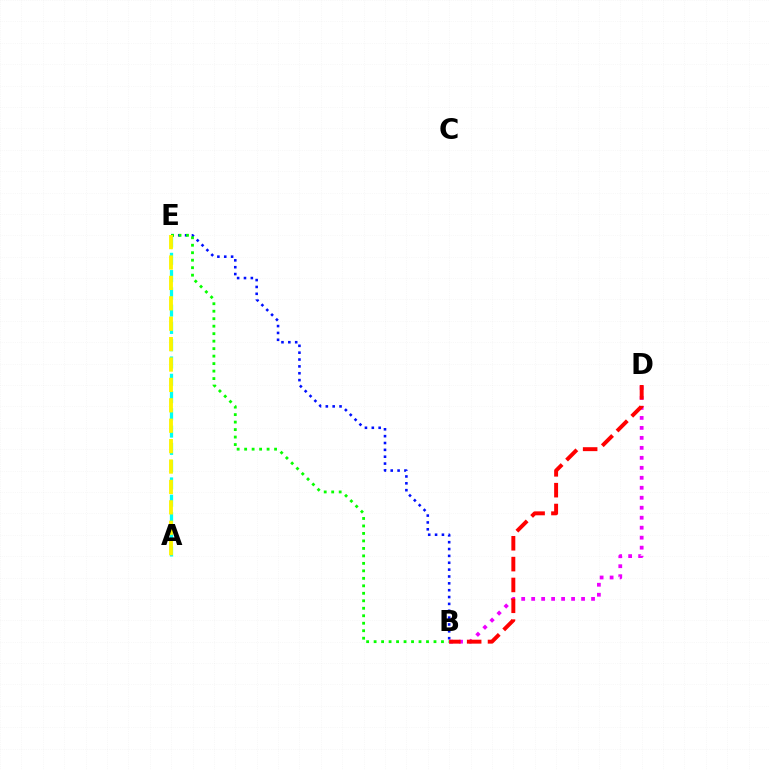{('A', 'E'): [{'color': '#00fff6', 'line_style': 'dashed', 'thickness': 2.35}, {'color': '#fcf500', 'line_style': 'dashed', 'thickness': 2.77}], ('B', 'D'): [{'color': '#ee00ff', 'line_style': 'dotted', 'thickness': 2.71}, {'color': '#ff0000', 'line_style': 'dashed', 'thickness': 2.83}], ('B', 'E'): [{'color': '#0010ff', 'line_style': 'dotted', 'thickness': 1.86}, {'color': '#08ff00', 'line_style': 'dotted', 'thickness': 2.03}]}